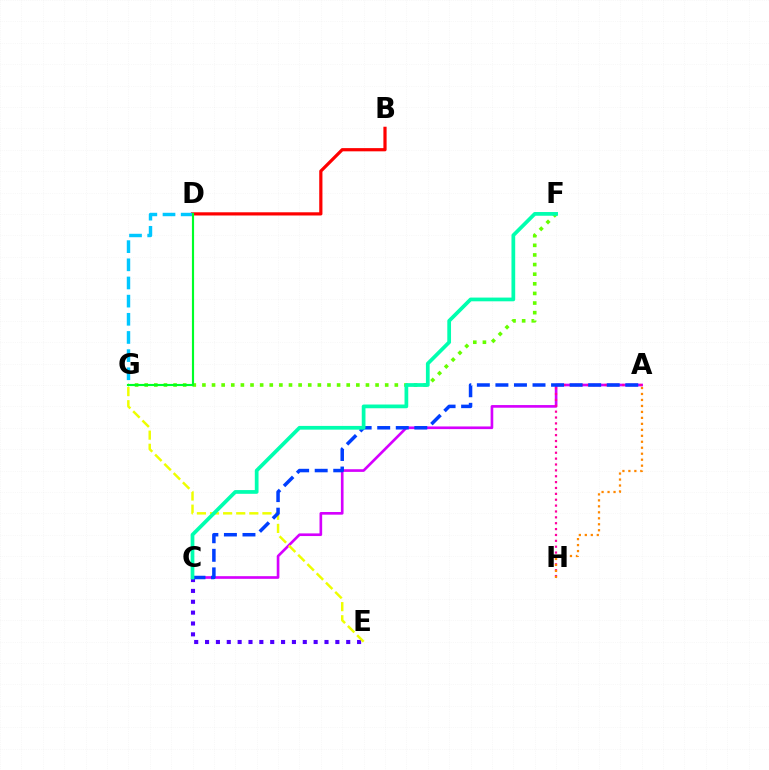{('A', 'C'): [{'color': '#d600ff', 'line_style': 'solid', 'thickness': 1.91}, {'color': '#003fff', 'line_style': 'dashed', 'thickness': 2.52}], ('C', 'E'): [{'color': '#4f00ff', 'line_style': 'dotted', 'thickness': 2.95}], ('E', 'G'): [{'color': '#eeff00', 'line_style': 'dashed', 'thickness': 1.78}], ('A', 'H'): [{'color': '#ff00a0', 'line_style': 'dotted', 'thickness': 1.6}, {'color': '#ff8800', 'line_style': 'dotted', 'thickness': 1.62}], ('B', 'D'): [{'color': '#ff0000', 'line_style': 'solid', 'thickness': 2.31}], ('F', 'G'): [{'color': '#66ff00', 'line_style': 'dotted', 'thickness': 2.61}], ('D', 'G'): [{'color': '#00c7ff', 'line_style': 'dashed', 'thickness': 2.47}, {'color': '#00ff27', 'line_style': 'solid', 'thickness': 1.55}], ('C', 'F'): [{'color': '#00ffaf', 'line_style': 'solid', 'thickness': 2.69}]}